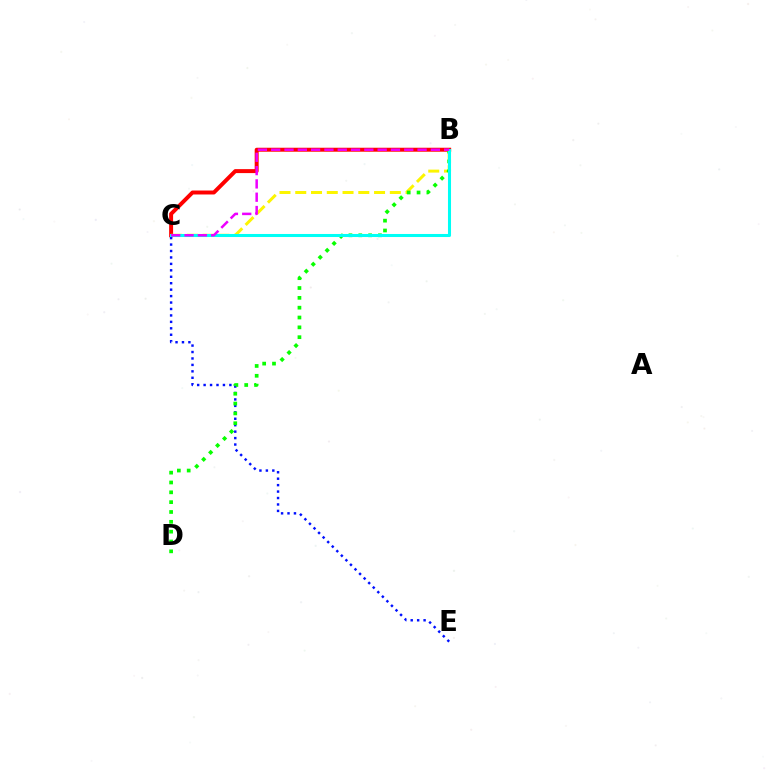{('B', 'C'): [{'color': '#ff0000', 'line_style': 'solid', 'thickness': 2.85}, {'color': '#fcf500', 'line_style': 'dashed', 'thickness': 2.14}, {'color': '#00fff6', 'line_style': 'solid', 'thickness': 2.2}, {'color': '#ee00ff', 'line_style': 'dashed', 'thickness': 1.81}], ('C', 'E'): [{'color': '#0010ff', 'line_style': 'dotted', 'thickness': 1.75}], ('B', 'D'): [{'color': '#08ff00', 'line_style': 'dotted', 'thickness': 2.67}]}